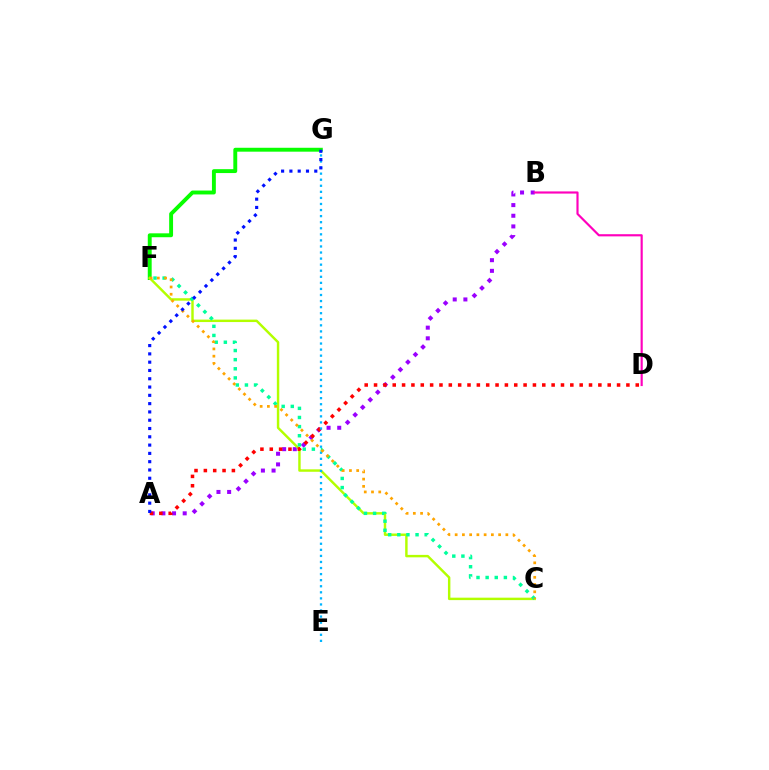{('A', 'B'): [{'color': '#9b00ff', 'line_style': 'dotted', 'thickness': 2.9}], ('F', 'G'): [{'color': '#08ff00', 'line_style': 'solid', 'thickness': 2.81}], ('C', 'F'): [{'color': '#b3ff00', 'line_style': 'solid', 'thickness': 1.76}, {'color': '#00ff9d', 'line_style': 'dotted', 'thickness': 2.48}, {'color': '#ffa500', 'line_style': 'dotted', 'thickness': 1.97}], ('A', 'D'): [{'color': '#ff0000', 'line_style': 'dotted', 'thickness': 2.54}], ('E', 'G'): [{'color': '#00b5ff', 'line_style': 'dotted', 'thickness': 1.65}], ('A', 'G'): [{'color': '#0010ff', 'line_style': 'dotted', 'thickness': 2.25}], ('B', 'D'): [{'color': '#ff00bd', 'line_style': 'solid', 'thickness': 1.56}]}